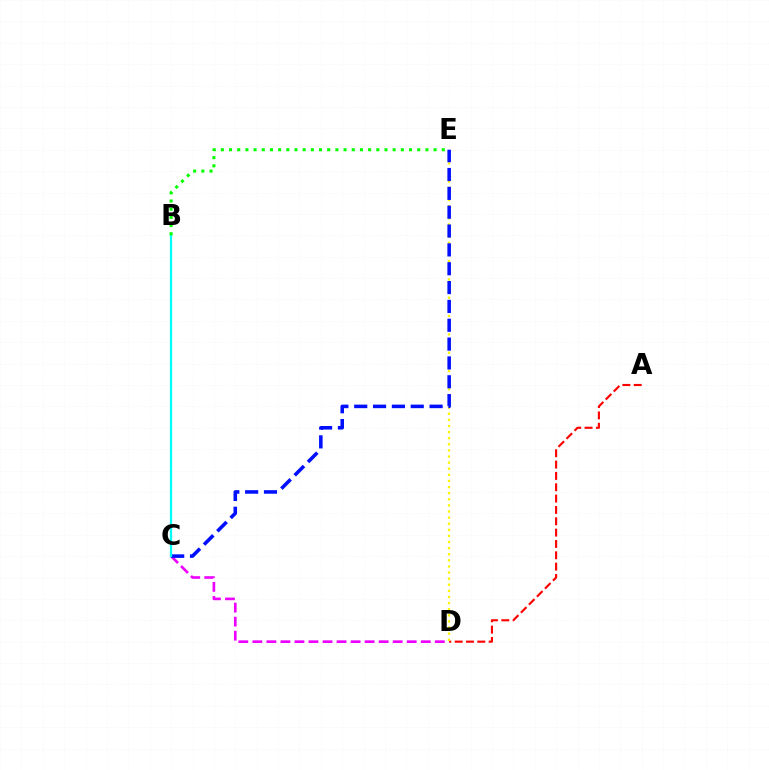{('A', 'D'): [{'color': '#ff0000', 'line_style': 'dashed', 'thickness': 1.54}], ('C', 'D'): [{'color': '#ee00ff', 'line_style': 'dashed', 'thickness': 1.91}], ('D', 'E'): [{'color': '#fcf500', 'line_style': 'dotted', 'thickness': 1.66}], ('C', 'E'): [{'color': '#0010ff', 'line_style': 'dashed', 'thickness': 2.56}], ('B', 'C'): [{'color': '#00fff6', 'line_style': 'solid', 'thickness': 1.64}], ('B', 'E'): [{'color': '#08ff00', 'line_style': 'dotted', 'thickness': 2.22}]}